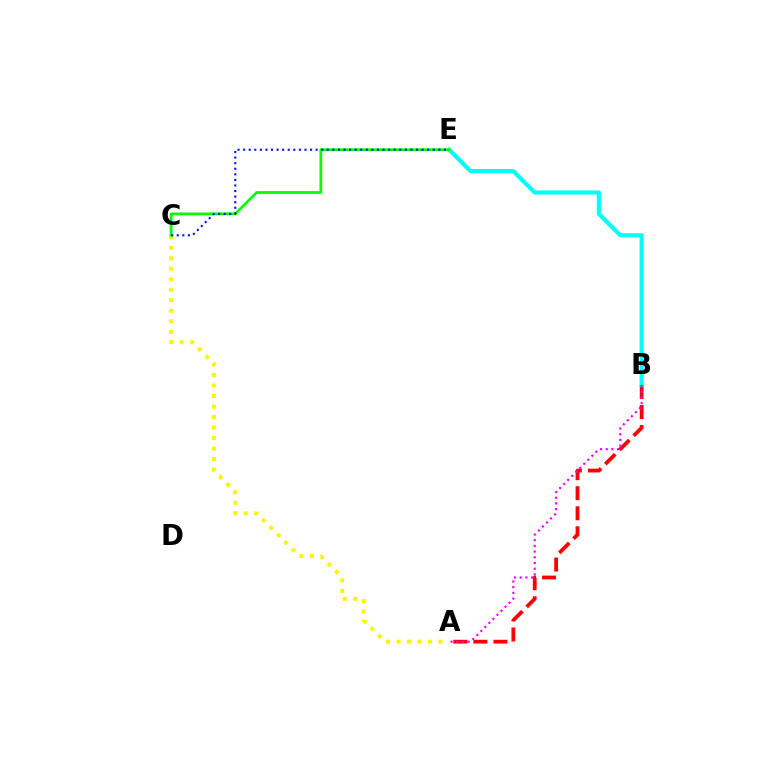{('A', 'B'): [{'color': '#ff0000', 'line_style': 'dashed', 'thickness': 2.72}, {'color': '#ee00ff', 'line_style': 'dotted', 'thickness': 1.55}], ('B', 'E'): [{'color': '#00fff6', 'line_style': 'solid', 'thickness': 2.97}], ('A', 'C'): [{'color': '#fcf500', 'line_style': 'dotted', 'thickness': 2.85}], ('C', 'E'): [{'color': '#08ff00', 'line_style': 'solid', 'thickness': 2.01}, {'color': '#0010ff', 'line_style': 'dotted', 'thickness': 1.52}]}